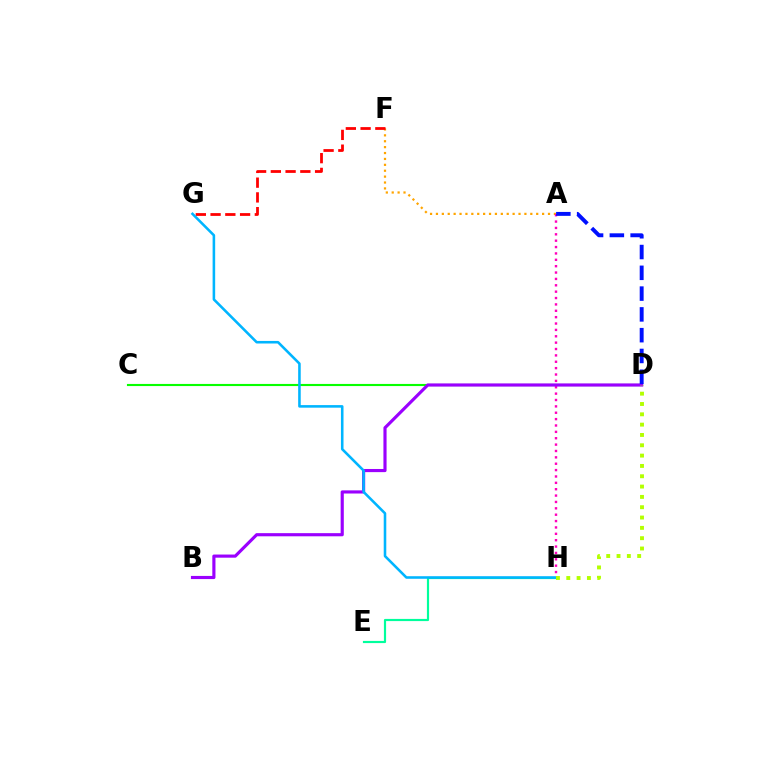{('C', 'D'): [{'color': '#08ff00', 'line_style': 'solid', 'thickness': 1.53}], ('E', 'H'): [{'color': '#00ff9d', 'line_style': 'solid', 'thickness': 1.57}], ('A', 'F'): [{'color': '#ffa500', 'line_style': 'dotted', 'thickness': 1.6}], ('A', 'H'): [{'color': '#ff00bd', 'line_style': 'dotted', 'thickness': 1.73}], ('B', 'D'): [{'color': '#9b00ff', 'line_style': 'solid', 'thickness': 2.26}], ('A', 'D'): [{'color': '#0010ff', 'line_style': 'dashed', 'thickness': 2.82}], ('F', 'G'): [{'color': '#ff0000', 'line_style': 'dashed', 'thickness': 2.0}], ('G', 'H'): [{'color': '#00b5ff', 'line_style': 'solid', 'thickness': 1.85}], ('D', 'H'): [{'color': '#b3ff00', 'line_style': 'dotted', 'thickness': 2.8}]}